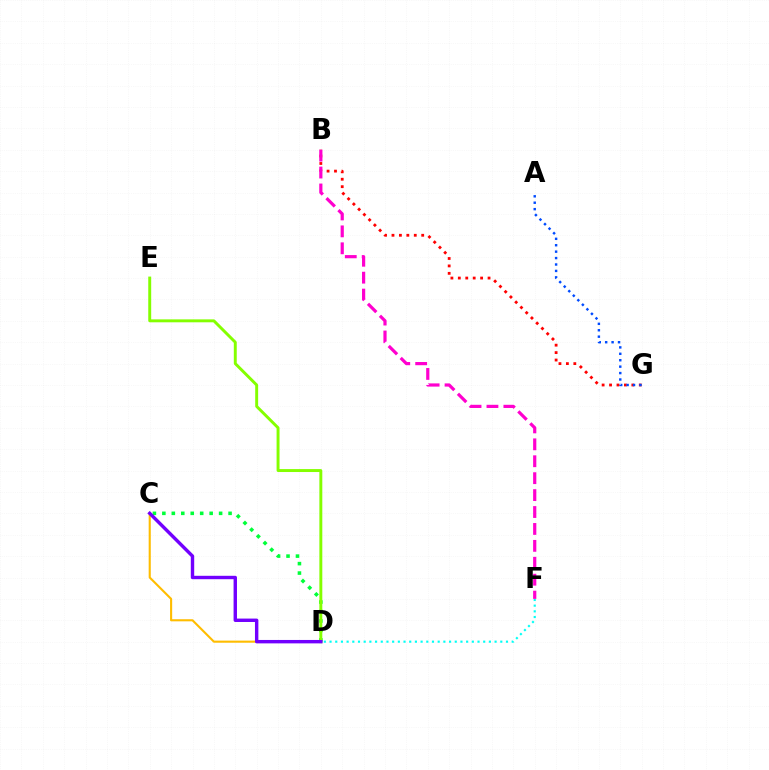{('B', 'G'): [{'color': '#ff0000', 'line_style': 'dotted', 'thickness': 2.02}], ('D', 'F'): [{'color': '#00fff6', 'line_style': 'dotted', 'thickness': 1.55}], ('C', 'D'): [{'color': '#00ff39', 'line_style': 'dotted', 'thickness': 2.57}, {'color': '#ffbd00', 'line_style': 'solid', 'thickness': 1.52}, {'color': '#7200ff', 'line_style': 'solid', 'thickness': 2.45}], ('B', 'F'): [{'color': '#ff00cf', 'line_style': 'dashed', 'thickness': 2.3}], ('D', 'E'): [{'color': '#84ff00', 'line_style': 'solid', 'thickness': 2.11}], ('A', 'G'): [{'color': '#004bff', 'line_style': 'dotted', 'thickness': 1.74}]}